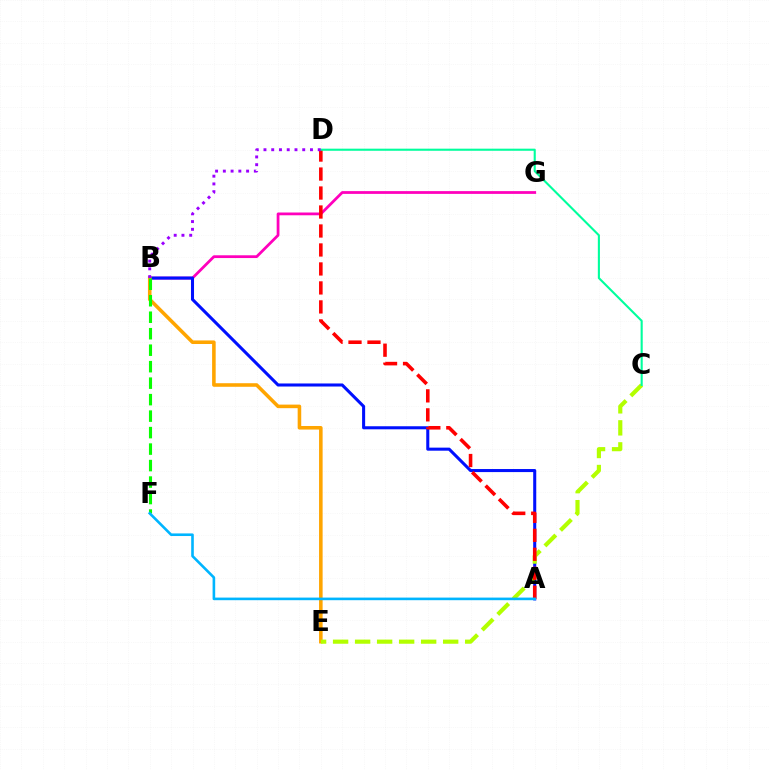{('B', 'G'): [{'color': '#ff00bd', 'line_style': 'solid', 'thickness': 1.99}], ('A', 'B'): [{'color': '#0010ff', 'line_style': 'solid', 'thickness': 2.2}], ('B', 'E'): [{'color': '#ffa500', 'line_style': 'solid', 'thickness': 2.57}], ('C', 'E'): [{'color': '#b3ff00', 'line_style': 'dashed', 'thickness': 2.99}], ('B', 'F'): [{'color': '#08ff00', 'line_style': 'dashed', 'thickness': 2.24}], ('A', 'D'): [{'color': '#ff0000', 'line_style': 'dashed', 'thickness': 2.58}], ('C', 'D'): [{'color': '#00ff9d', 'line_style': 'solid', 'thickness': 1.51}], ('A', 'F'): [{'color': '#00b5ff', 'line_style': 'solid', 'thickness': 1.88}], ('B', 'D'): [{'color': '#9b00ff', 'line_style': 'dotted', 'thickness': 2.11}]}